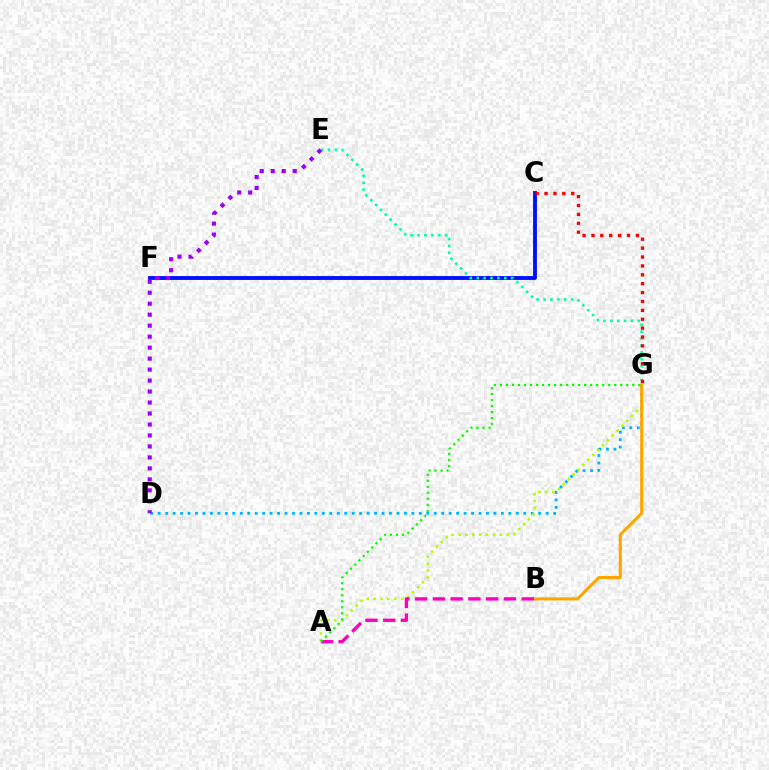{('C', 'F'): [{'color': '#0010ff', 'line_style': 'solid', 'thickness': 2.79}], ('D', 'G'): [{'color': '#00b5ff', 'line_style': 'dotted', 'thickness': 2.03}], ('A', 'G'): [{'color': '#b3ff00', 'line_style': 'dotted', 'thickness': 1.87}, {'color': '#08ff00', 'line_style': 'dotted', 'thickness': 1.63}], ('E', 'G'): [{'color': '#00ff9d', 'line_style': 'dotted', 'thickness': 1.87}], ('B', 'G'): [{'color': '#ffa500', 'line_style': 'solid', 'thickness': 2.2}], ('A', 'B'): [{'color': '#ff00bd', 'line_style': 'dashed', 'thickness': 2.41}], ('D', 'E'): [{'color': '#9b00ff', 'line_style': 'dotted', 'thickness': 2.98}], ('C', 'G'): [{'color': '#ff0000', 'line_style': 'dotted', 'thickness': 2.41}]}